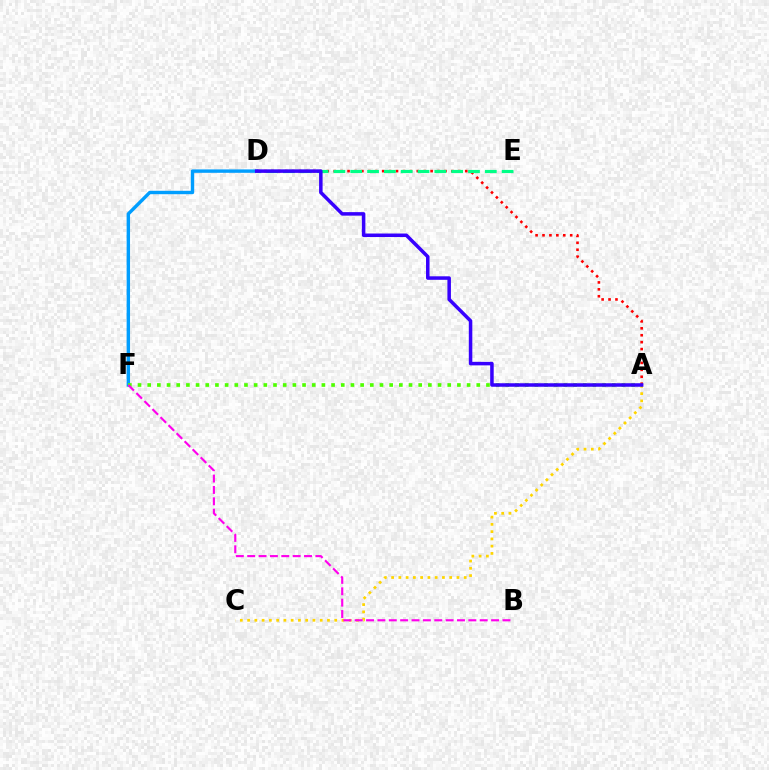{('A', 'C'): [{'color': '#ffd500', 'line_style': 'dotted', 'thickness': 1.97}], ('D', 'F'): [{'color': '#009eff', 'line_style': 'solid', 'thickness': 2.45}], ('A', 'F'): [{'color': '#4fff00', 'line_style': 'dotted', 'thickness': 2.63}], ('A', 'D'): [{'color': '#ff0000', 'line_style': 'dotted', 'thickness': 1.88}, {'color': '#3700ff', 'line_style': 'solid', 'thickness': 2.53}], ('D', 'E'): [{'color': '#00ff86', 'line_style': 'dashed', 'thickness': 2.29}], ('B', 'F'): [{'color': '#ff00ed', 'line_style': 'dashed', 'thickness': 1.54}]}